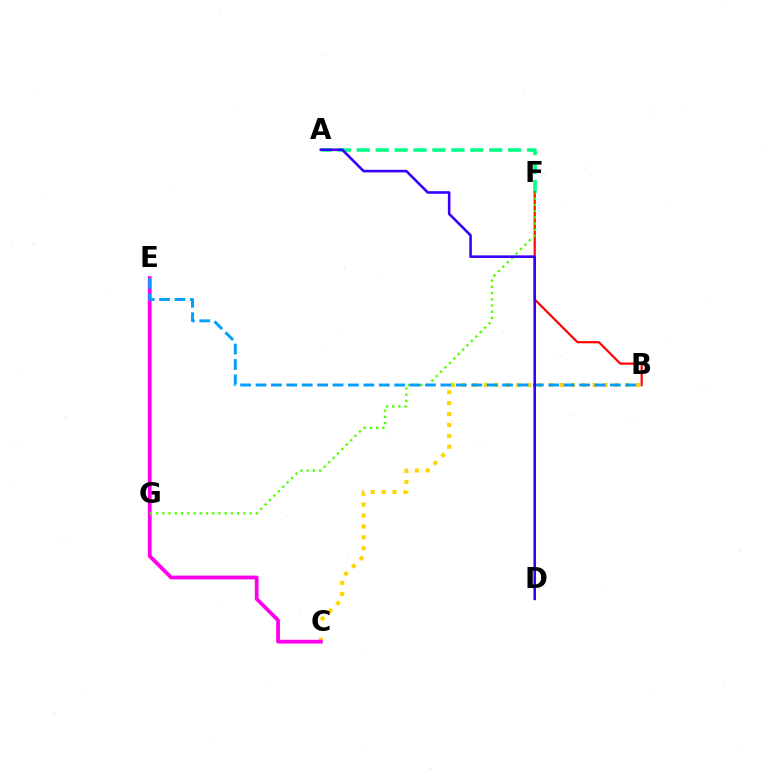{('B', 'C'): [{'color': '#ffd500', 'line_style': 'dotted', 'thickness': 2.96}], ('A', 'F'): [{'color': '#00ff86', 'line_style': 'dashed', 'thickness': 2.57}], ('C', 'E'): [{'color': '#ff00ed', 'line_style': 'solid', 'thickness': 2.72}], ('B', 'F'): [{'color': '#ff0000', 'line_style': 'solid', 'thickness': 1.56}], ('F', 'G'): [{'color': '#4fff00', 'line_style': 'dotted', 'thickness': 1.69}], ('B', 'E'): [{'color': '#009eff', 'line_style': 'dashed', 'thickness': 2.09}], ('A', 'D'): [{'color': '#3700ff', 'line_style': 'solid', 'thickness': 1.87}]}